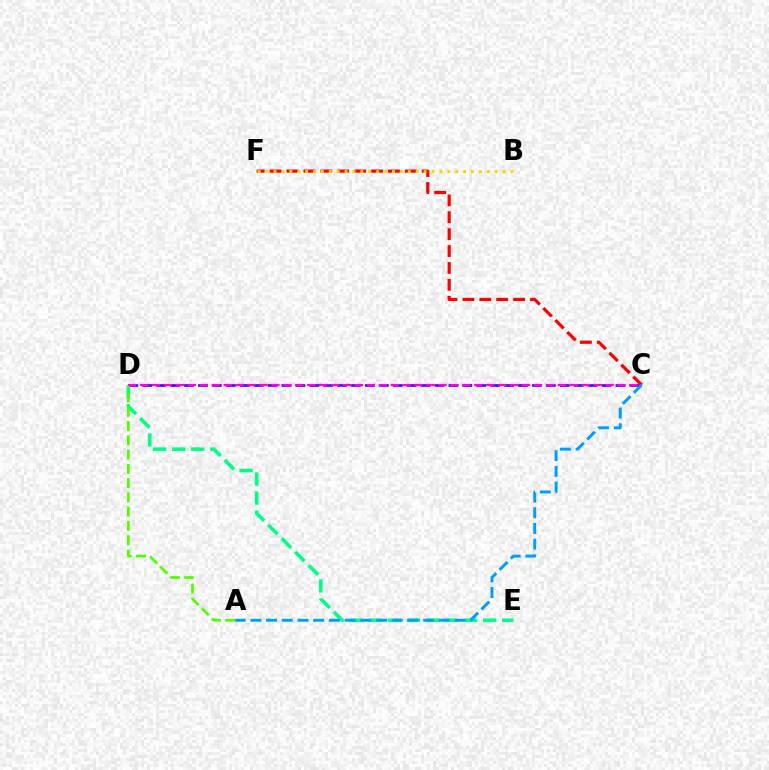{('C', 'F'): [{'color': '#ff0000', 'line_style': 'dashed', 'thickness': 2.3}], ('D', 'E'): [{'color': '#00ff86', 'line_style': 'dashed', 'thickness': 2.59}], ('C', 'D'): [{'color': '#3700ff', 'line_style': 'dashed', 'thickness': 1.89}, {'color': '#ff00ed', 'line_style': 'dashed', 'thickness': 1.62}], ('A', 'D'): [{'color': '#4fff00', 'line_style': 'dashed', 'thickness': 1.94}], ('B', 'F'): [{'color': '#ffd500', 'line_style': 'dotted', 'thickness': 2.15}], ('A', 'C'): [{'color': '#009eff', 'line_style': 'dashed', 'thickness': 2.13}]}